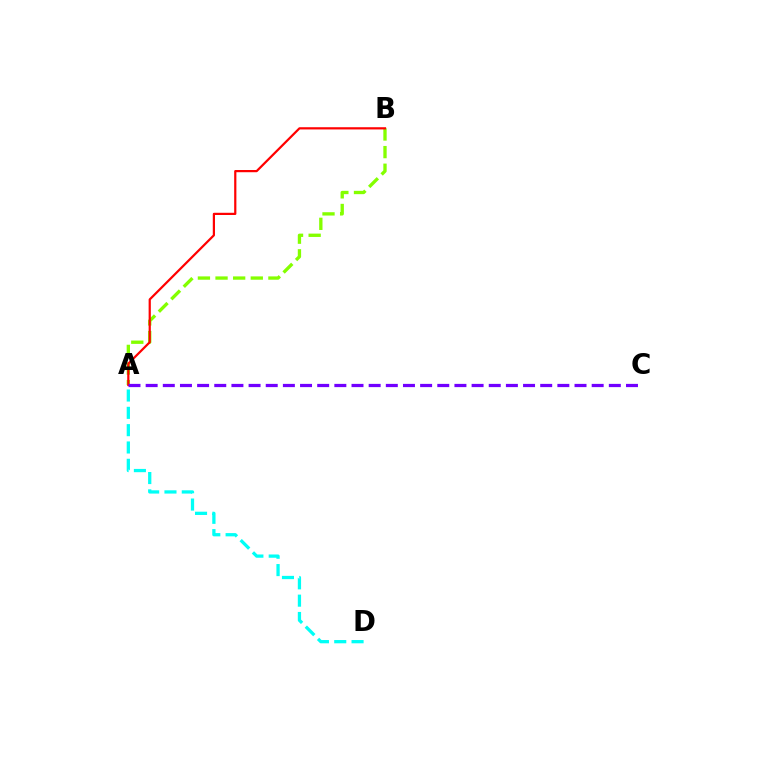{('A', 'B'): [{'color': '#84ff00', 'line_style': 'dashed', 'thickness': 2.39}, {'color': '#ff0000', 'line_style': 'solid', 'thickness': 1.59}], ('A', 'D'): [{'color': '#00fff6', 'line_style': 'dashed', 'thickness': 2.35}], ('A', 'C'): [{'color': '#7200ff', 'line_style': 'dashed', 'thickness': 2.33}]}